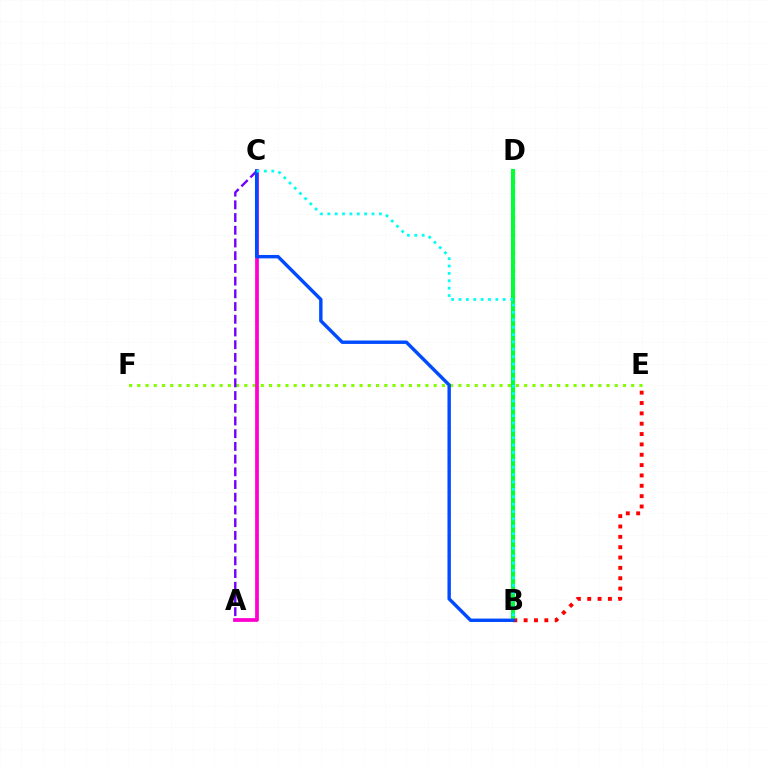{('B', 'E'): [{'color': '#ff0000', 'line_style': 'dotted', 'thickness': 2.81}], ('E', 'F'): [{'color': '#84ff00', 'line_style': 'dotted', 'thickness': 2.24}], ('B', 'D'): [{'color': '#ffbd00', 'line_style': 'dotted', 'thickness': 2.41}, {'color': '#00ff39', 'line_style': 'solid', 'thickness': 2.94}], ('A', 'C'): [{'color': '#ff00cf', 'line_style': 'solid', 'thickness': 2.69}, {'color': '#7200ff', 'line_style': 'dashed', 'thickness': 1.73}], ('B', 'C'): [{'color': '#004bff', 'line_style': 'solid', 'thickness': 2.46}, {'color': '#00fff6', 'line_style': 'dotted', 'thickness': 2.0}]}